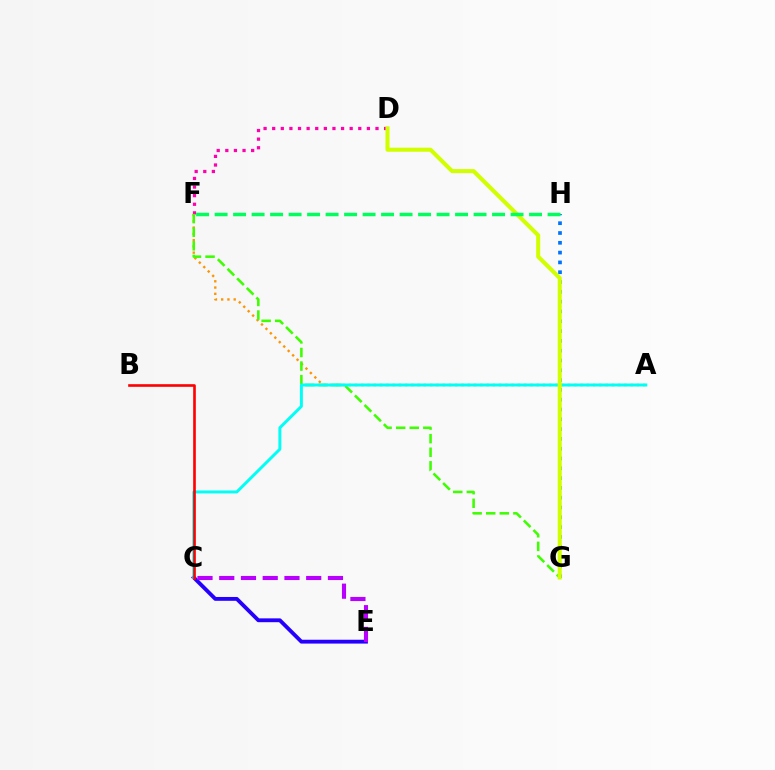{('A', 'F'): [{'color': '#ff9400', 'line_style': 'dotted', 'thickness': 1.7}], ('C', 'E'): [{'color': '#2500ff', 'line_style': 'solid', 'thickness': 2.76}, {'color': '#b900ff', 'line_style': 'dashed', 'thickness': 2.95}], ('D', 'F'): [{'color': '#ff00ac', 'line_style': 'dotted', 'thickness': 2.34}], ('F', 'G'): [{'color': '#3dff00', 'line_style': 'dashed', 'thickness': 1.85}], ('G', 'H'): [{'color': '#0074ff', 'line_style': 'dotted', 'thickness': 2.66}], ('A', 'C'): [{'color': '#00fff6', 'line_style': 'solid', 'thickness': 2.13}], ('B', 'C'): [{'color': '#ff0000', 'line_style': 'solid', 'thickness': 1.9}], ('D', 'G'): [{'color': '#d1ff00', 'line_style': 'solid', 'thickness': 2.92}], ('F', 'H'): [{'color': '#00ff5c', 'line_style': 'dashed', 'thickness': 2.51}]}